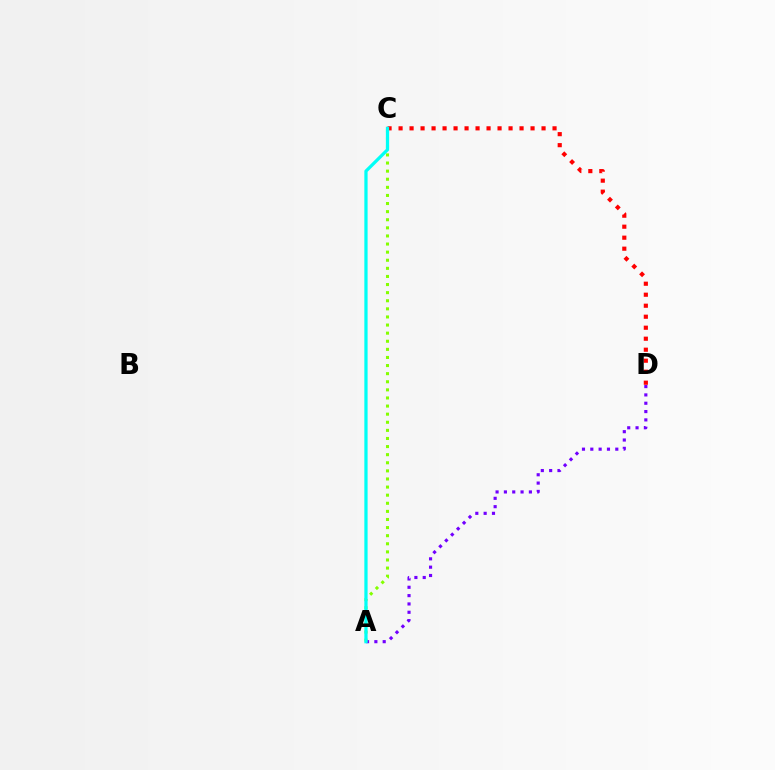{('A', 'D'): [{'color': '#7200ff', 'line_style': 'dotted', 'thickness': 2.26}], ('A', 'C'): [{'color': '#84ff00', 'line_style': 'dotted', 'thickness': 2.2}, {'color': '#00fff6', 'line_style': 'solid', 'thickness': 2.34}], ('C', 'D'): [{'color': '#ff0000', 'line_style': 'dotted', 'thickness': 2.99}]}